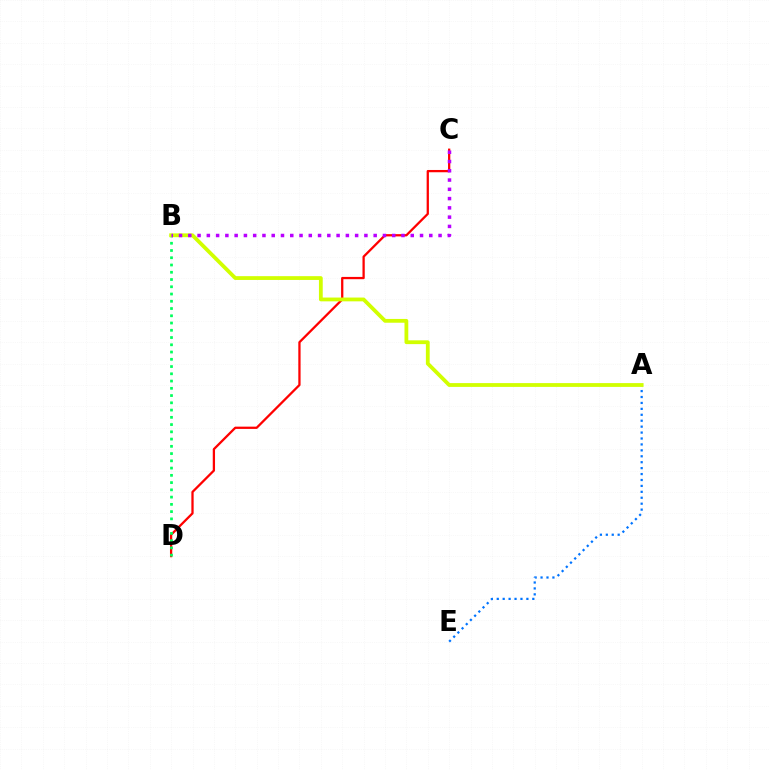{('C', 'D'): [{'color': '#ff0000', 'line_style': 'solid', 'thickness': 1.64}], ('B', 'D'): [{'color': '#00ff5c', 'line_style': 'dotted', 'thickness': 1.97}], ('A', 'E'): [{'color': '#0074ff', 'line_style': 'dotted', 'thickness': 1.61}], ('A', 'B'): [{'color': '#d1ff00', 'line_style': 'solid', 'thickness': 2.73}], ('B', 'C'): [{'color': '#b900ff', 'line_style': 'dotted', 'thickness': 2.52}]}